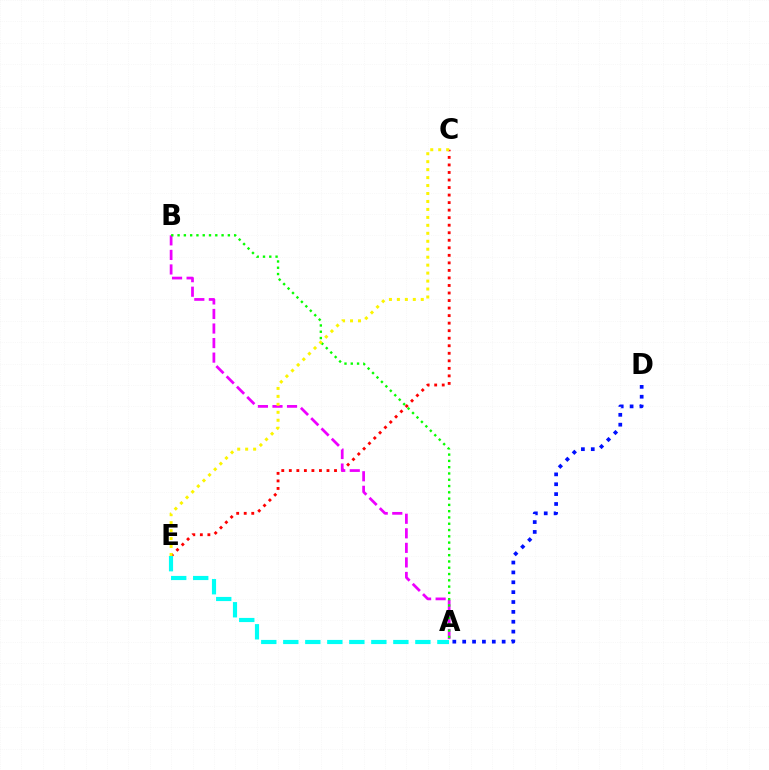{('C', 'E'): [{'color': '#ff0000', 'line_style': 'dotted', 'thickness': 2.05}, {'color': '#fcf500', 'line_style': 'dotted', 'thickness': 2.16}], ('A', 'E'): [{'color': '#00fff6', 'line_style': 'dashed', 'thickness': 2.99}], ('A', 'D'): [{'color': '#0010ff', 'line_style': 'dotted', 'thickness': 2.68}], ('A', 'B'): [{'color': '#ee00ff', 'line_style': 'dashed', 'thickness': 1.98}, {'color': '#08ff00', 'line_style': 'dotted', 'thickness': 1.71}]}